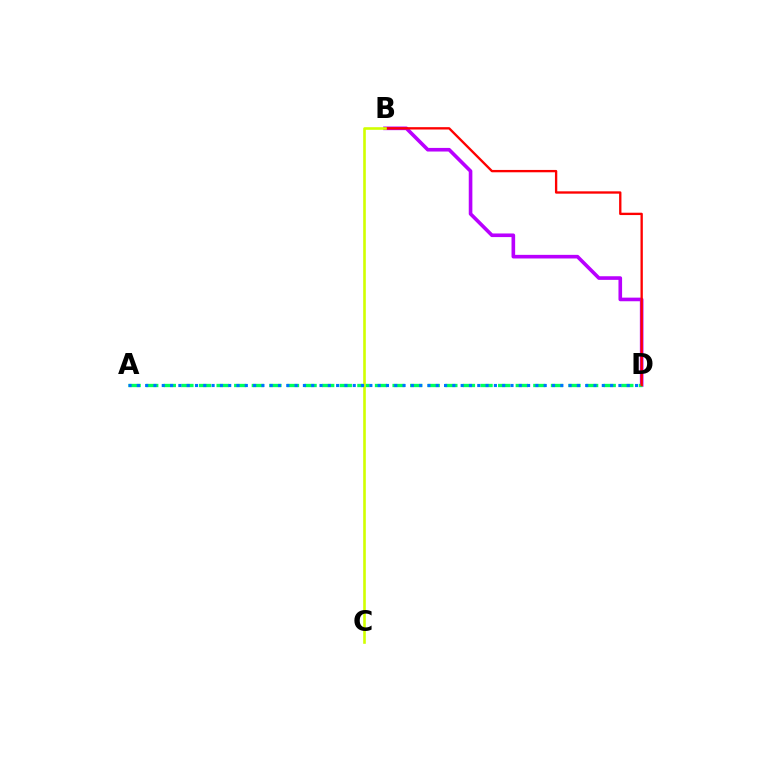{('B', 'D'): [{'color': '#b900ff', 'line_style': 'solid', 'thickness': 2.61}, {'color': '#ff0000', 'line_style': 'solid', 'thickness': 1.68}], ('A', 'D'): [{'color': '#00ff5c', 'line_style': 'dashed', 'thickness': 2.39}, {'color': '#0074ff', 'line_style': 'dotted', 'thickness': 2.26}], ('B', 'C'): [{'color': '#d1ff00', 'line_style': 'solid', 'thickness': 1.88}]}